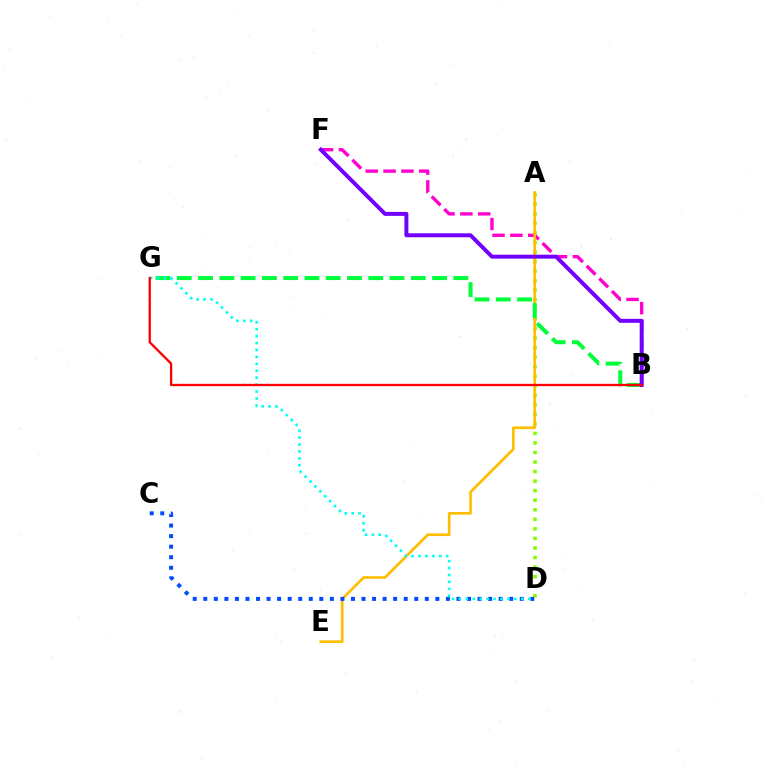{('A', 'D'): [{'color': '#84ff00', 'line_style': 'dotted', 'thickness': 2.59}], ('B', 'F'): [{'color': '#ff00cf', 'line_style': 'dashed', 'thickness': 2.42}, {'color': '#7200ff', 'line_style': 'solid', 'thickness': 2.85}], ('A', 'E'): [{'color': '#ffbd00', 'line_style': 'solid', 'thickness': 1.91}], ('B', 'G'): [{'color': '#00ff39', 'line_style': 'dashed', 'thickness': 2.89}, {'color': '#ff0000', 'line_style': 'solid', 'thickness': 1.67}], ('C', 'D'): [{'color': '#004bff', 'line_style': 'dotted', 'thickness': 2.87}], ('D', 'G'): [{'color': '#00fff6', 'line_style': 'dotted', 'thickness': 1.88}]}